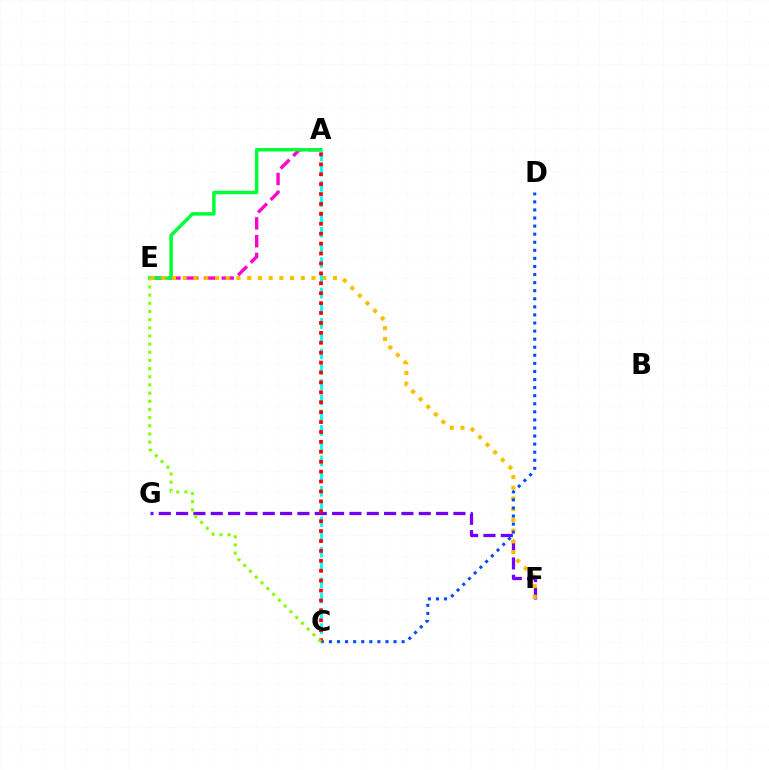{('F', 'G'): [{'color': '#7200ff', 'line_style': 'dashed', 'thickness': 2.35}], ('A', 'E'): [{'color': '#ff00cf', 'line_style': 'dashed', 'thickness': 2.41}, {'color': '#00ff39', 'line_style': 'solid', 'thickness': 2.5}], ('E', 'F'): [{'color': '#ffbd00', 'line_style': 'dotted', 'thickness': 2.91}], ('C', 'D'): [{'color': '#004bff', 'line_style': 'dotted', 'thickness': 2.19}], ('A', 'C'): [{'color': '#00fff6', 'line_style': 'dashed', 'thickness': 2.07}, {'color': '#ff0000', 'line_style': 'dotted', 'thickness': 2.69}], ('C', 'E'): [{'color': '#84ff00', 'line_style': 'dotted', 'thickness': 2.22}]}